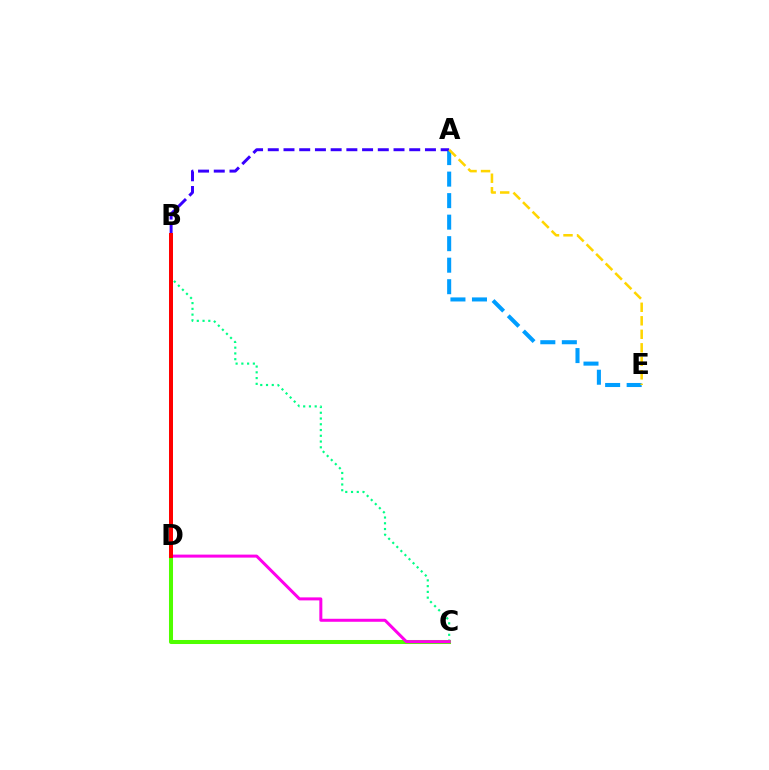{('B', 'C'): [{'color': '#00ff86', 'line_style': 'dotted', 'thickness': 1.56}], ('A', 'E'): [{'color': '#009eff', 'line_style': 'dashed', 'thickness': 2.92}, {'color': '#ffd500', 'line_style': 'dashed', 'thickness': 1.84}], ('A', 'B'): [{'color': '#3700ff', 'line_style': 'dashed', 'thickness': 2.14}], ('C', 'D'): [{'color': '#4fff00', 'line_style': 'solid', 'thickness': 2.9}, {'color': '#ff00ed', 'line_style': 'solid', 'thickness': 2.16}], ('B', 'D'): [{'color': '#ff0000', 'line_style': 'solid', 'thickness': 2.87}]}